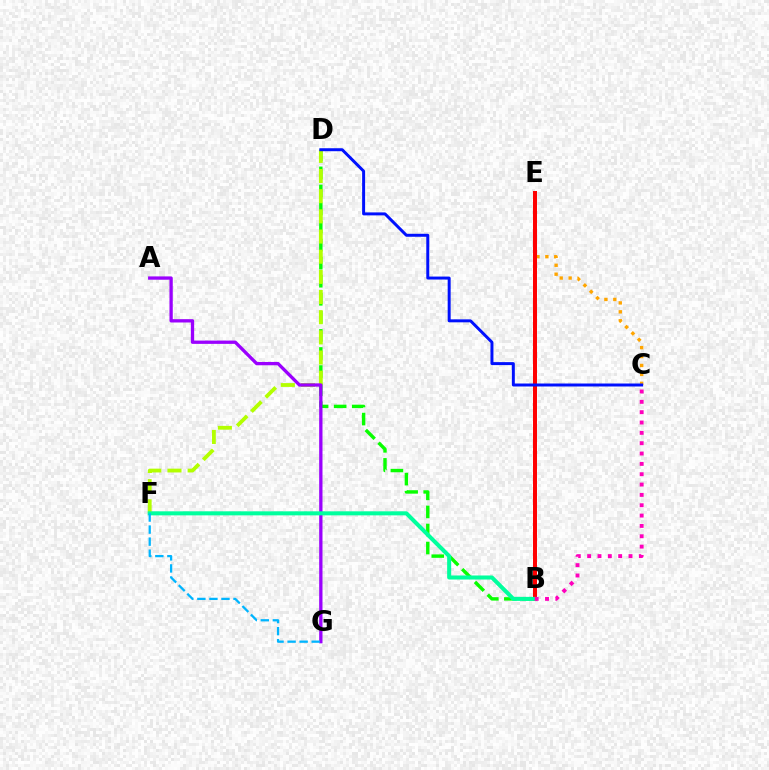{('C', 'E'): [{'color': '#ffa500', 'line_style': 'dotted', 'thickness': 2.43}], ('B', 'D'): [{'color': '#08ff00', 'line_style': 'dashed', 'thickness': 2.45}], ('B', 'E'): [{'color': '#ff0000', 'line_style': 'solid', 'thickness': 2.87}], ('D', 'F'): [{'color': '#b3ff00', 'line_style': 'dashed', 'thickness': 2.74}], ('A', 'G'): [{'color': '#9b00ff', 'line_style': 'solid', 'thickness': 2.38}], ('C', 'D'): [{'color': '#0010ff', 'line_style': 'solid', 'thickness': 2.14}], ('B', 'F'): [{'color': '#00ff9d', 'line_style': 'solid', 'thickness': 2.91}], ('F', 'G'): [{'color': '#00b5ff', 'line_style': 'dashed', 'thickness': 1.64}], ('B', 'C'): [{'color': '#ff00bd', 'line_style': 'dotted', 'thickness': 2.81}]}